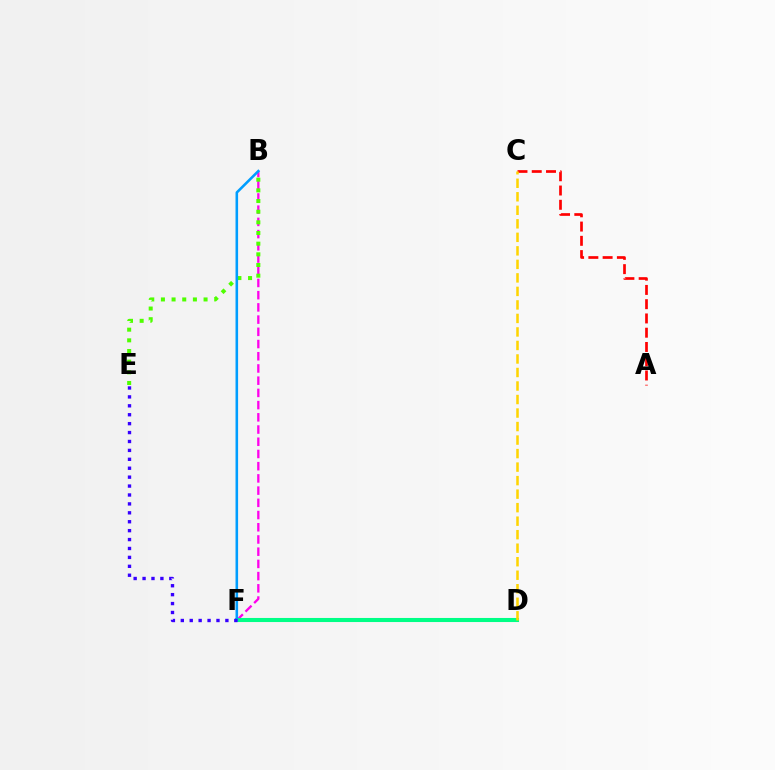{('B', 'F'): [{'color': '#ff00ed', 'line_style': 'dashed', 'thickness': 1.66}, {'color': '#009eff', 'line_style': 'solid', 'thickness': 1.86}], ('A', 'C'): [{'color': '#ff0000', 'line_style': 'dashed', 'thickness': 1.94}], ('D', 'F'): [{'color': '#00ff86', 'line_style': 'solid', 'thickness': 2.93}], ('B', 'E'): [{'color': '#4fff00', 'line_style': 'dotted', 'thickness': 2.9}], ('E', 'F'): [{'color': '#3700ff', 'line_style': 'dotted', 'thickness': 2.42}], ('C', 'D'): [{'color': '#ffd500', 'line_style': 'dashed', 'thickness': 1.84}]}